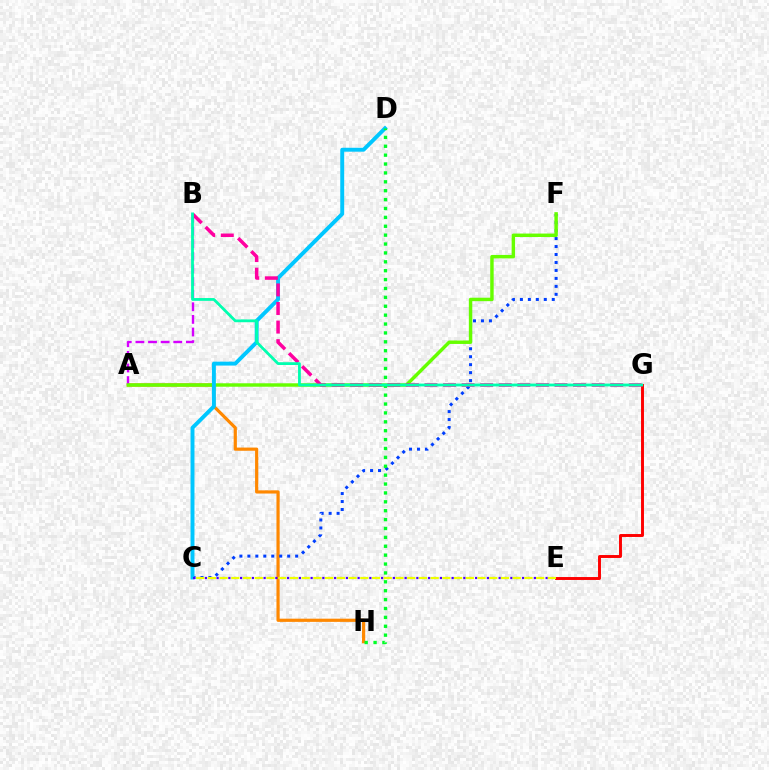{('A', 'H'): [{'color': '#ff8800', 'line_style': 'solid', 'thickness': 2.3}], ('C', 'F'): [{'color': '#003fff', 'line_style': 'dotted', 'thickness': 2.16}], ('E', 'G'): [{'color': '#ff0000', 'line_style': 'solid', 'thickness': 2.11}], ('A', 'B'): [{'color': '#d600ff', 'line_style': 'dashed', 'thickness': 1.71}], ('A', 'F'): [{'color': '#66ff00', 'line_style': 'solid', 'thickness': 2.48}], ('C', 'D'): [{'color': '#00c7ff', 'line_style': 'solid', 'thickness': 2.83}], ('B', 'G'): [{'color': '#ff00a0', 'line_style': 'dashed', 'thickness': 2.52}, {'color': '#00ffaf', 'line_style': 'solid', 'thickness': 2.01}], ('D', 'H'): [{'color': '#00ff27', 'line_style': 'dotted', 'thickness': 2.42}], ('C', 'E'): [{'color': '#4f00ff', 'line_style': 'dotted', 'thickness': 1.6}, {'color': '#eeff00', 'line_style': 'dashed', 'thickness': 1.59}]}